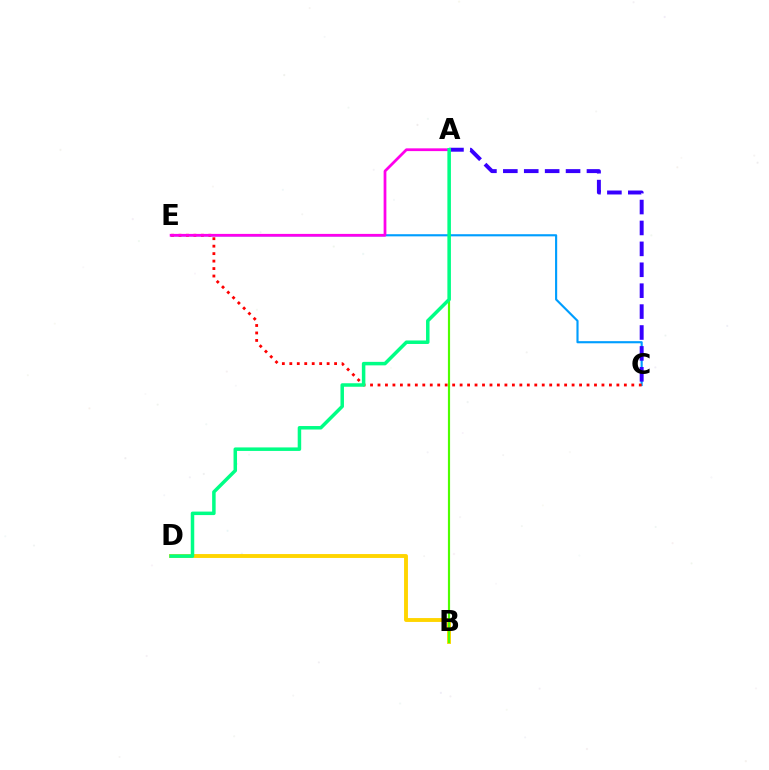{('C', 'E'): [{'color': '#009eff', 'line_style': 'solid', 'thickness': 1.54}, {'color': '#ff0000', 'line_style': 'dotted', 'thickness': 2.03}], ('A', 'C'): [{'color': '#3700ff', 'line_style': 'dashed', 'thickness': 2.84}], ('B', 'D'): [{'color': '#ffd500', 'line_style': 'solid', 'thickness': 2.8}], ('A', 'B'): [{'color': '#4fff00', 'line_style': 'solid', 'thickness': 1.56}], ('A', 'E'): [{'color': '#ff00ed', 'line_style': 'solid', 'thickness': 1.99}], ('A', 'D'): [{'color': '#00ff86', 'line_style': 'solid', 'thickness': 2.52}]}